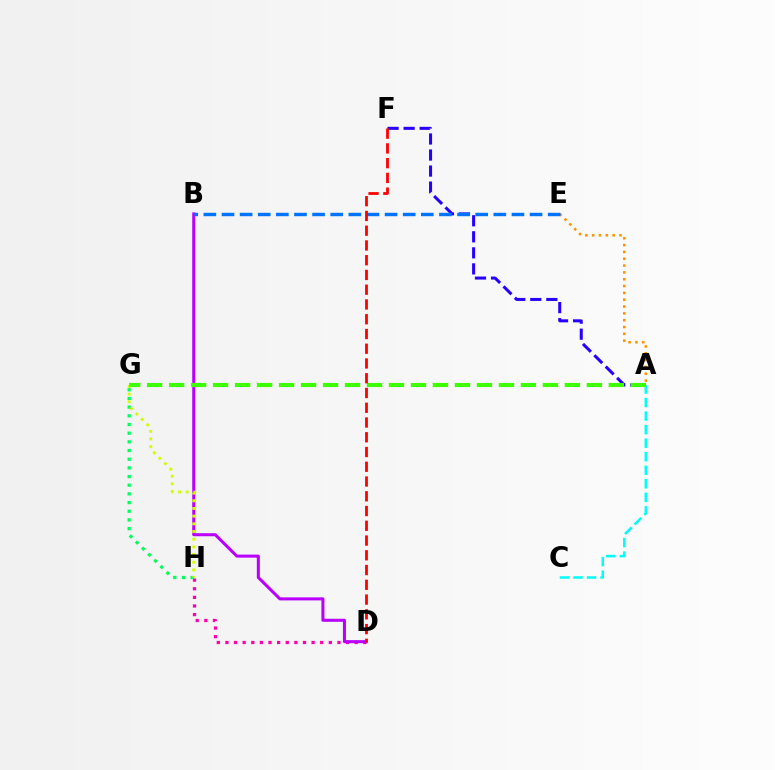{('D', 'H'): [{'color': '#ff00ac', 'line_style': 'dotted', 'thickness': 2.34}], ('A', 'E'): [{'color': '#ff9400', 'line_style': 'dotted', 'thickness': 1.85}], ('A', 'C'): [{'color': '#00fff6', 'line_style': 'dashed', 'thickness': 1.84}], ('G', 'H'): [{'color': '#00ff5c', 'line_style': 'dotted', 'thickness': 2.36}, {'color': '#d1ff00', 'line_style': 'dotted', 'thickness': 2.09}], ('B', 'D'): [{'color': '#b900ff', 'line_style': 'solid', 'thickness': 2.19}], ('A', 'F'): [{'color': '#2500ff', 'line_style': 'dashed', 'thickness': 2.18}], ('A', 'G'): [{'color': '#3dff00', 'line_style': 'dashed', 'thickness': 2.99}], ('B', 'E'): [{'color': '#0074ff', 'line_style': 'dashed', 'thickness': 2.46}], ('D', 'F'): [{'color': '#ff0000', 'line_style': 'dashed', 'thickness': 2.0}]}